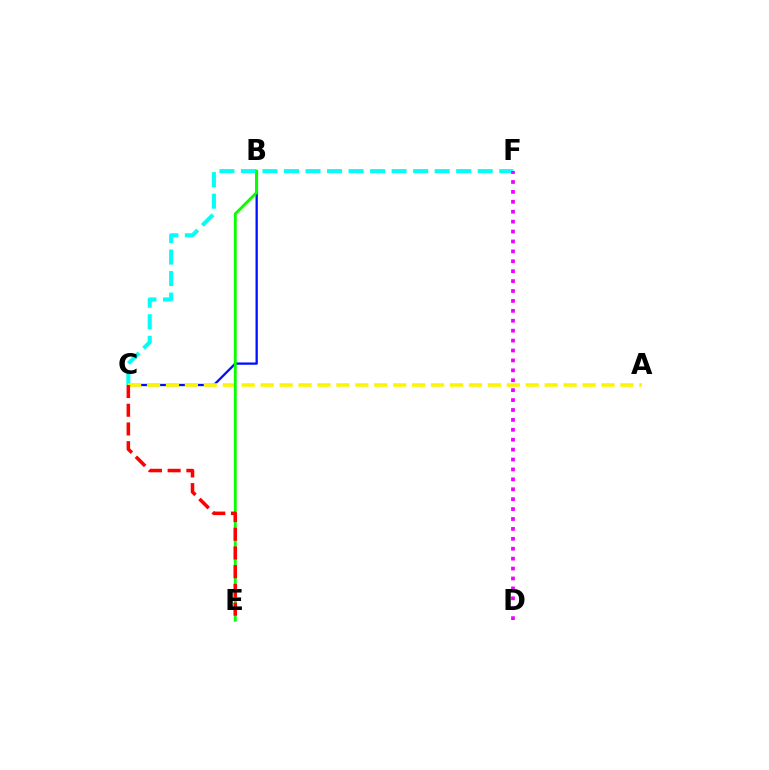{('B', 'C'): [{'color': '#0010ff', 'line_style': 'solid', 'thickness': 1.65}], ('C', 'F'): [{'color': '#00fff6', 'line_style': 'dashed', 'thickness': 2.92}], ('A', 'C'): [{'color': '#fcf500', 'line_style': 'dashed', 'thickness': 2.57}], ('B', 'E'): [{'color': '#08ff00', 'line_style': 'solid', 'thickness': 2.06}], ('D', 'F'): [{'color': '#ee00ff', 'line_style': 'dotted', 'thickness': 2.69}], ('C', 'E'): [{'color': '#ff0000', 'line_style': 'dashed', 'thickness': 2.54}]}